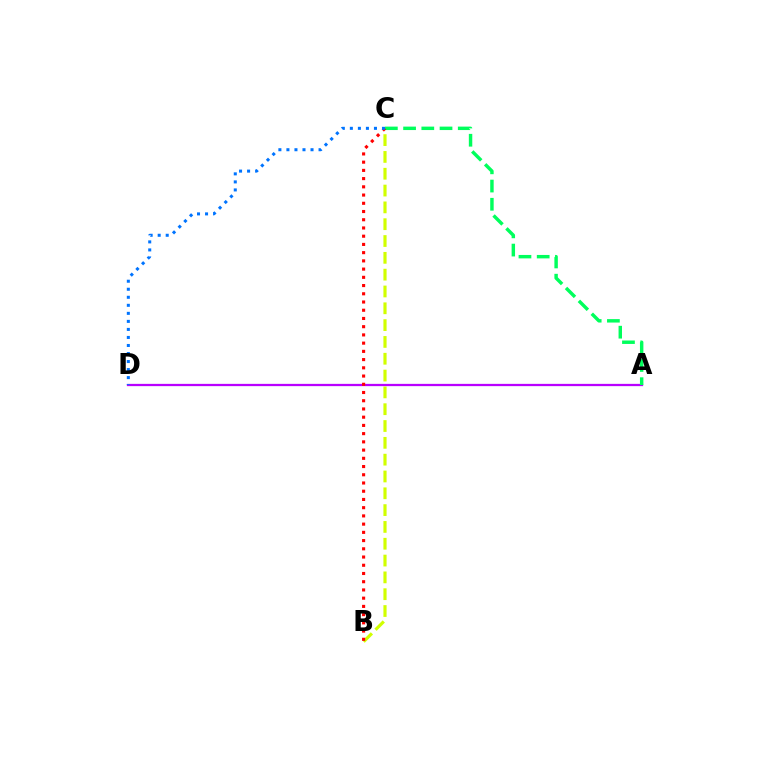{('B', 'C'): [{'color': '#d1ff00', 'line_style': 'dashed', 'thickness': 2.28}, {'color': '#ff0000', 'line_style': 'dotted', 'thickness': 2.24}], ('A', 'D'): [{'color': '#b900ff', 'line_style': 'solid', 'thickness': 1.63}], ('A', 'C'): [{'color': '#00ff5c', 'line_style': 'dashed', 'thickness': 2.48}], ('C', 'D'): [{'color': '#0074ff', 'line_style': 'dotted', 'thickness': 2.18}]}